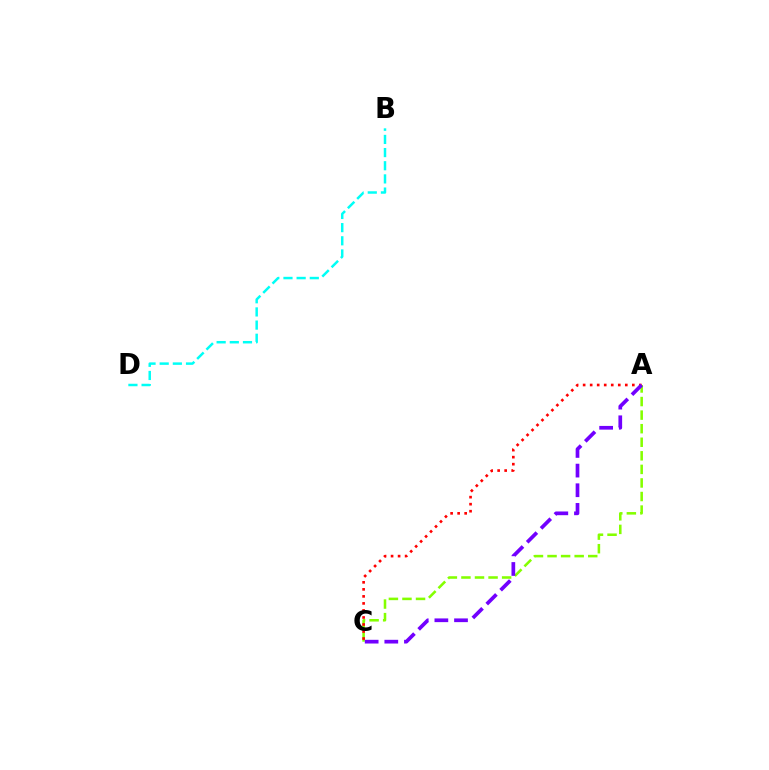{('A', 'C'): [{'color': '#84ff00', 'line_style': 'dashed', 'thickness': 1.84}, {'color': '#ff0000', 'line_style': 'dotted', 'thickness': 1.91}, {'color': '#7200ff', 'line_style': 'dashed', 'thickness': 2.67}], ('B', 'D'): [{'color': '#00fff6', 'line_style': 'dashed', 'thickness': 1.79}]}